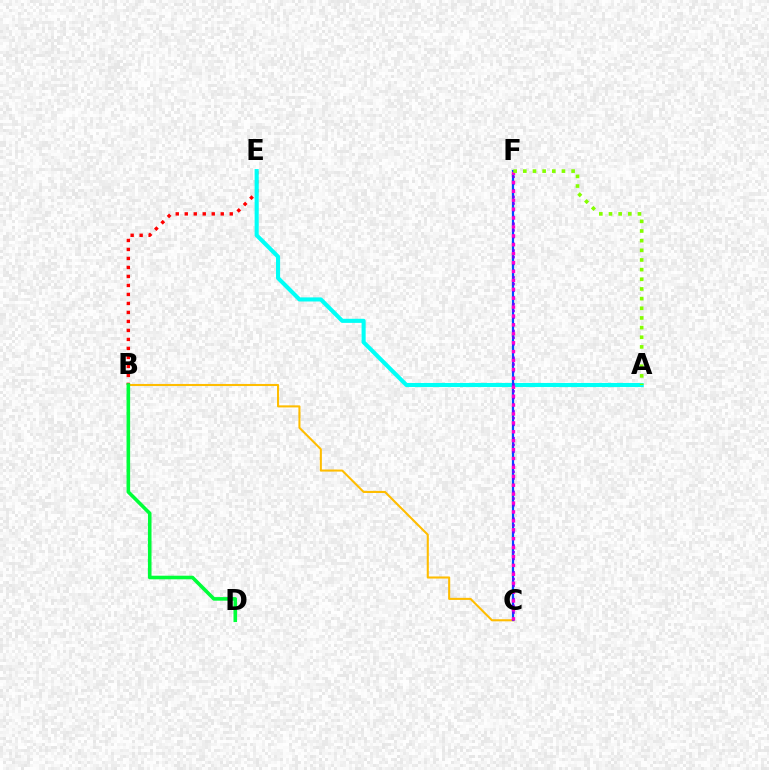{('B', 'C'): [{'color': '#ffbd00', 'line_style': 'solid', 'thickness': 1.5}], ('B', 'E'): [{'color': '#ff0000', 'line_style': 'dotted', 'thickness': 2.44}], ('A', 'E'): [{'color': '#00fff6', 'line_style': 'solid', 'thickness': 2.94}], ('C', 'F'): [{'color': '#004bff', 'line_style': 'solid', 'thickness': 1.6}, {'color': '#7200ff', 'line_style': 'dotted', 'thickness': 1.82}, {'color': '#ff00cf', 'line_style': 'dotted', 'thickness': 2.42}], ('B', 'D'): [{'color': '#00ff39', 'line_style': 'solid', 'thickness': 2.58}], ('A', 'F'): [{'color': '#84ff00', 'line_style': 'dotted', 'thickness': 2.62}]}